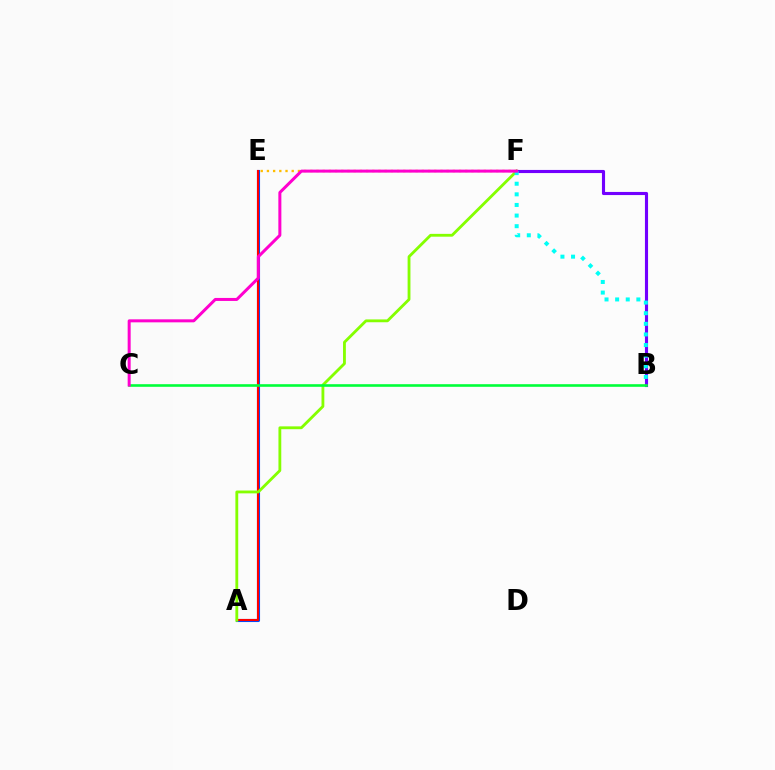{('A', 'E'): [{'color': '#004bff', 'line_style': 'solid', 'thickness': 2.23}, {'color': '#ff0000', 'line_style': 'solid', 'thickness': 1.5}], ('E', 'F'): [{'color': '#ffbd00', 'line_style': 'dotted', 'thickness': 1.68}], ('A', 'F'): [{'color': '#84ff00', 'line_style': 'solid', 'thickness': 2.03}], ('B', 'F'): [{'color': '#7200ff', 'line_style': 'solid', 'thickness': 2.25}, {'color': '#00fff6', 'line_style': 'dotted', 'thickness': 2.88}], ('B', 'C'): [{'color': '#00ff39', 'line_style': 'solid', 'thickness': 1.88}], ('C', 'F'): [{'color': '#ff00cf', 'line_style': 'solid', 'thickness': 2.16}]}